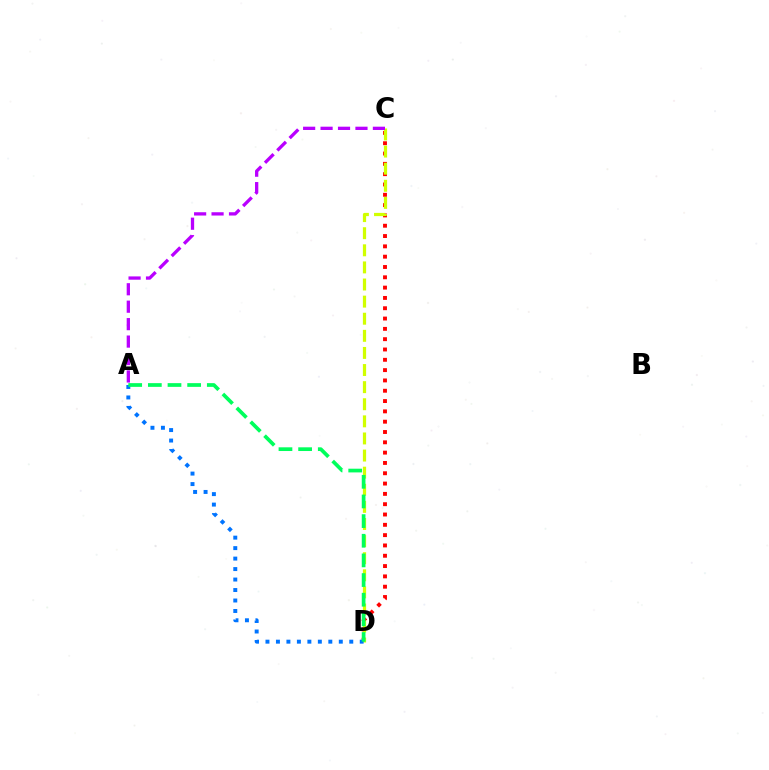{('C', 'D'): [{'color': '#ff0000', 'line_style': 'dotted', 'thickness': 2.8}, {'color': '#d1ff00', 'line_style': 'dashed', 'thickness': 2.32}], ('A', 'D'): [{'color': '#0074ff', 'line_style': 'dotted', 'thickness': 2.85}, {'color': '#00ff5c', 'line_style': 'dashed', 'thickness': 2.67}], ('A', 'C'): [{'color': '#b900ff', 'line_style': 'dashed', 'thickness': 2.37}]}